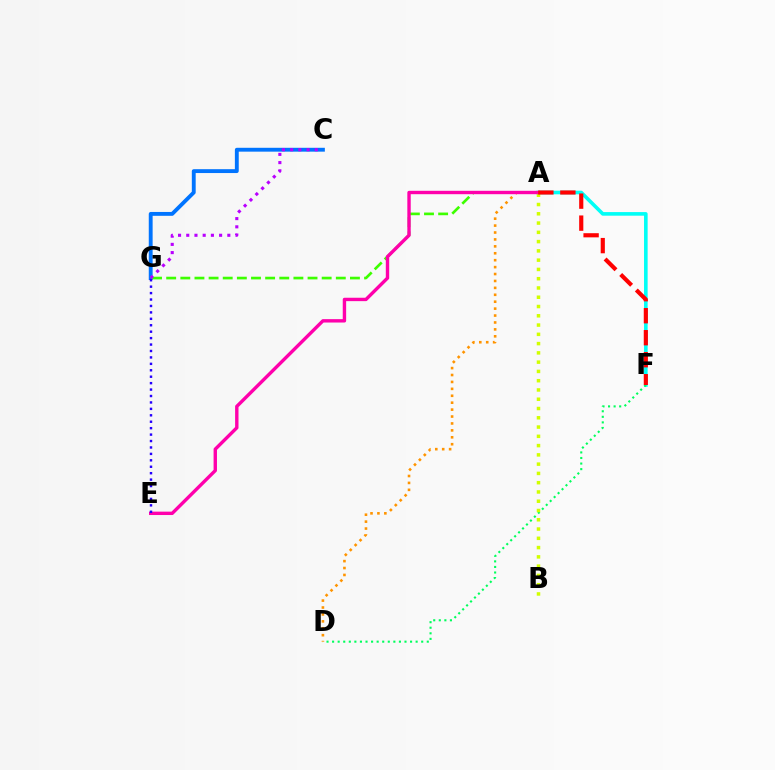{('A', 'F'): [{'color': '#00fff6', 'line_style': 'solid', 'thickness': 2.6}, {'color': '#ff0000', 'line_style': 'dashed', 'thickness': 2.99}], ('D', 'F'): [{'color': '#00ff5c', 'line_style': 'dotted', 'thickness': 1.51}], ('C', 'G'): [{'color': '#0074ff', 'line_style': 'solid', 'thickness': 2.78}, {'color': '#b900ff', 'line_style': 'dotted', 'thickness': 2.23}], ('A', 'G'): [{'color': '#3dff00', 'line_style': 'dashed', 'thickness': 1.92}], ('A', 'D'): [{'color': '#ff9400', 'line_style': 'dotted', 'thickness': 1.88}], ('A', 'B'): [{'color': '#d1ff00', 'line_style': 'dotted', 'thickness': 2.52}], ('A', 'E'): [{'color': '#ff00ac', 'line_style': 'solid', 'thickness': 2.44}], ('E', 'G'): [{'color': '#2500ff', 'line_style': 'dotted', 'thickness': 1.75}]}